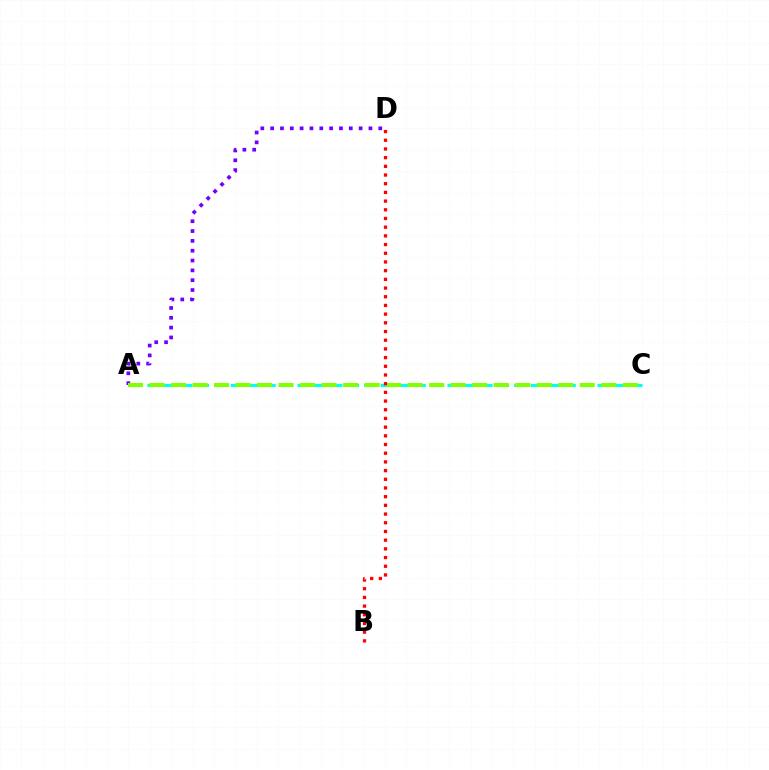{('A', 'D'): [{'color': '#7200ff', 'line_style': 'dotted', 'thickness': 2.67}], ('A', 'C'): [{'color': '#00fff6', 'line_style': 'dashed', 'thickness': 2.26}, {'color': '#84ff00', 'line_style': 'dashed', 'thickness': 2.92}], ('B', 'D'): [{'color': '#ff0000', 'line_style': 'dotted', 'thickness': 2.36}]}